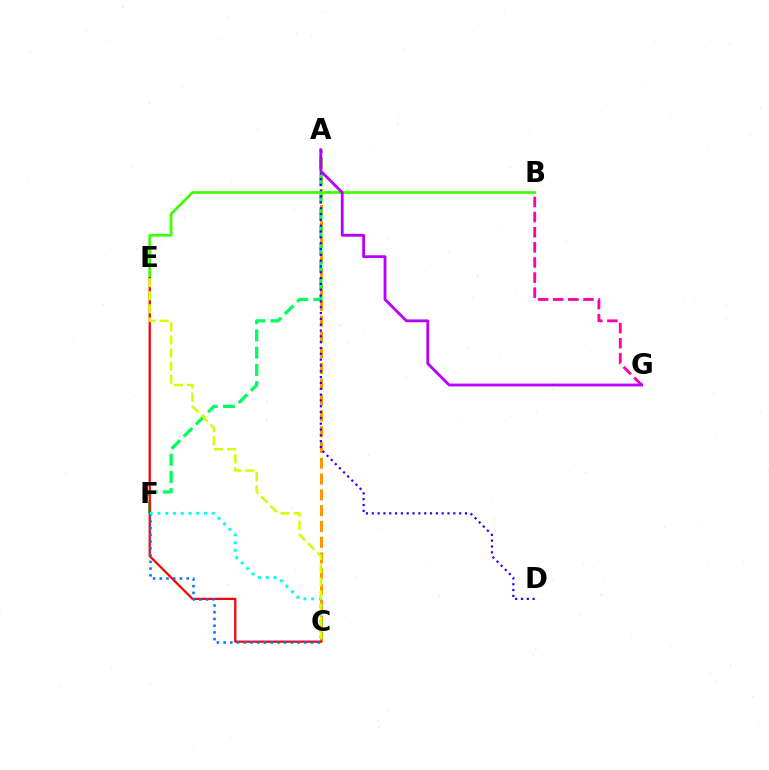{('A', 'C'): [{'color': '#ff9400', 'line_style': 'dashed', 'thickness': 2.15}], ('B', 'G'): [{'color': '#ff00ac', 'line_style': 'dashed', 'thickness': 2.05}], ('A', 'F'): [{'color': '#00ff5c', 'line_style': 'dashed', 'thickness': 2.34}], ('A', 'D'): [{'color': '#2500ff', 'line_style': 'dotted', 'thickness': 1.58}], ('B', 'E'): [{'color': '#3dff00', 'line_style': 'solid', 'thickness': 1.95}], ('C', 'E'): [{'color': '#ff0000', 'line_style': 'solid', 'thickness': 1.61}, {'color': '#d1ff00', 'line_style': 'dashed', 'thickness': 1.78}], ('C', 'F'): [{'color': '#0074ff', 'line_style': 'dotted', 'thickness': 1.83}, {'color': '#00fff6', 'line_style': 'dotted', 'thickness': 2.11}], ('A', 'G'): [{'color': '#b900ff', 'line_style': 'solid', 'thickness': 2.03}]}